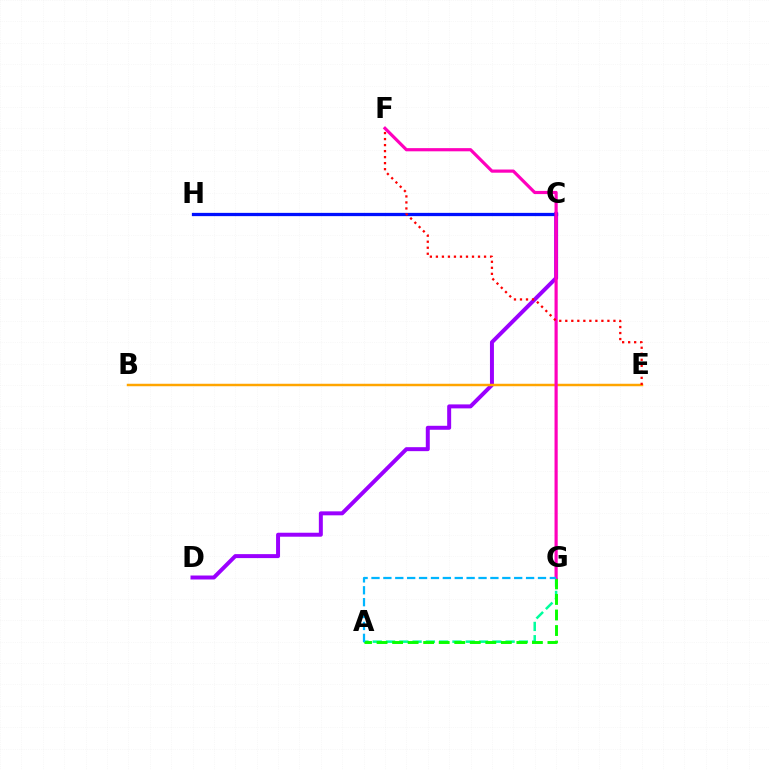{('A', 'G'): [{'color': '#00ff9d', 'line_style': 'dashed', 'thickness': 1.81}, {'color': '#08ff00', 'line_style': 'dashed', 'thickness': 2.11}, {'color': '#00b5ff', 'line_style': 'dashed', 'thickness': 1.62}], ('C', 'H'): [{'color': '#b3ff00', 'line_style': 'dotted', 'thickness': 1.92}, {'color': '#0010ff', 'line_style': 'solid', 'thickness': 2.35}], ('C', 'D'): [{'color': '#9b00ff', 'line_style': 'solid', 'thickness': 2.86}], ('B', 'E'): [{'color': '#ffa500', 'line_style': 'solid', 'thickness': 1.78}], ('F', 'G'): [{'color': '#ff00bd', 'line_style': 'solid', 'thickness': 2.29}], ('E', 'F'): [{'color': '#ff0000', 'line_style': 'dotted', 'thickness': 1.64}]}